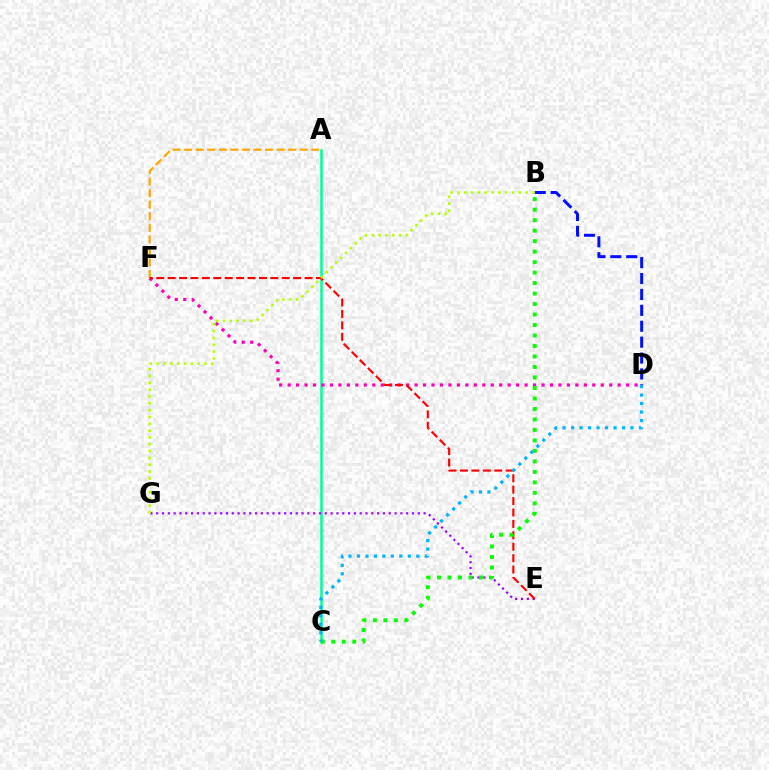{('A', 'C'): [{'color': '#00ff9d', 'line_style': 'solid', 'thickness': 1.82}], ('E', 'G'): [{'color': '#9b00ff', 'line_style': 'dotted', 'thickness': 1.58}], ('D', 'F'): [{'color': '#ff00bd', 'line_style': 'dotted', 'thickness': 2.3}], ('A', 'F'): [{'color': '#ffa500', 'line_style': 'dashed', 'thickness': 1.57}], ('B', 'D'): [{'color': '#0010ff', 'line_style': 'dashed', 'thickness': 2.16}], ('E', 'F'): [{'color': '#ff0000', 'line_style': 'dashed', 'thickness': 1.55}], ('B', 'C'): [{'color': '#08ff00', 'line_style': 'dotted', 'thickness': 2.85}], ('C', 'D'): [{'color': '#00b5ff', 'line_style': 'dotted', 'thickness': 2.3}], ('B', 'G'): [{'color': '#b3ff00', 'line_style': 'dotted', 'thickness': 1.85}]}